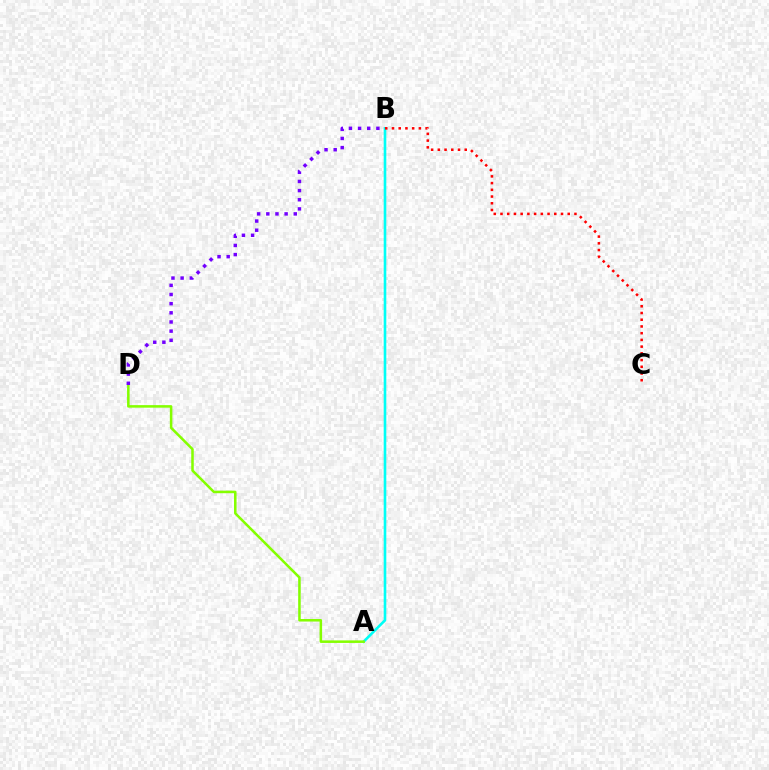{('A', 'B'): [{'color': '#00fff6', 'line_style': 'solid', 'thickness': 1.88}], ('B', 'C'): [{'color': '#ff0000', 'line_style': 'dotted', 'thickness': 1.83}], ('A', 'D'): [{'color': '#84ff00', 'line_style': 'solid', 'thickness': 1.82}], ('B', 'D'): [{'color': '#7200ff', 'line_style': 'dotted', 'thickness': 2.49}]}